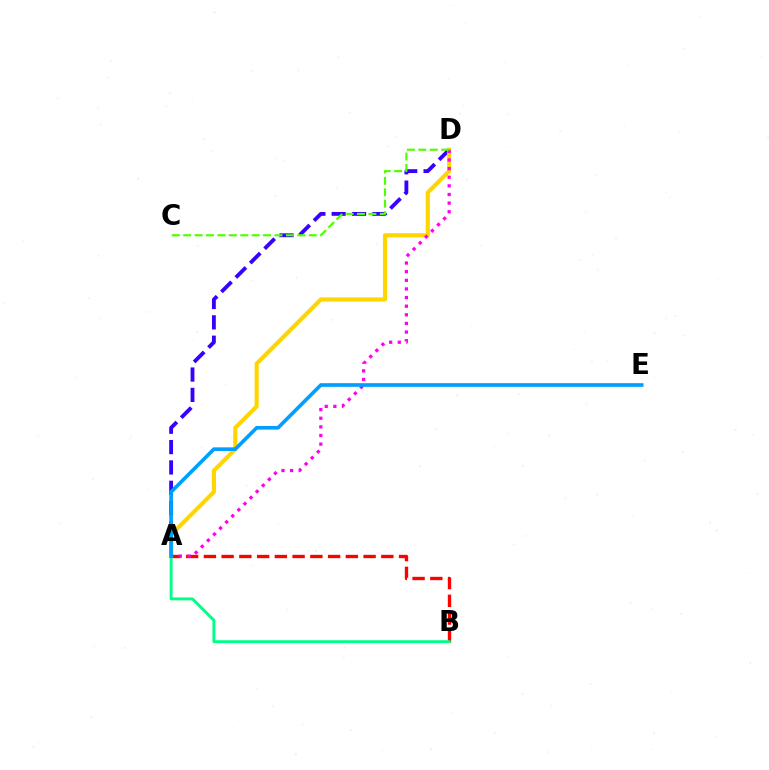{('A', 'D'): [{'color': '#3700ff', 'line_style': 'dashed', 'thickness': 2.76}, {'color': '#ffd500', 'line_style': 'solid', 'thickness': 2.96}, {'color': '#ff00ed', 'line_style': 'dotted', 'thickness': 2.34}], ('A', 'B'): [{'color': '#ff0000', 'line_style': 'dashed', 'thickness': 2.41}, {'color': '#00ff86', 'line_style': 'solid', 'thickness': 2.08}], ('C', 'D'): [{'color': '#4fff00', 'line_style': 'dashed', 'thickness': 1.55}], ('A', 'E'): [{'color': '#009eff', 'line_style': 'solid', 'thickness': 2.63}]}